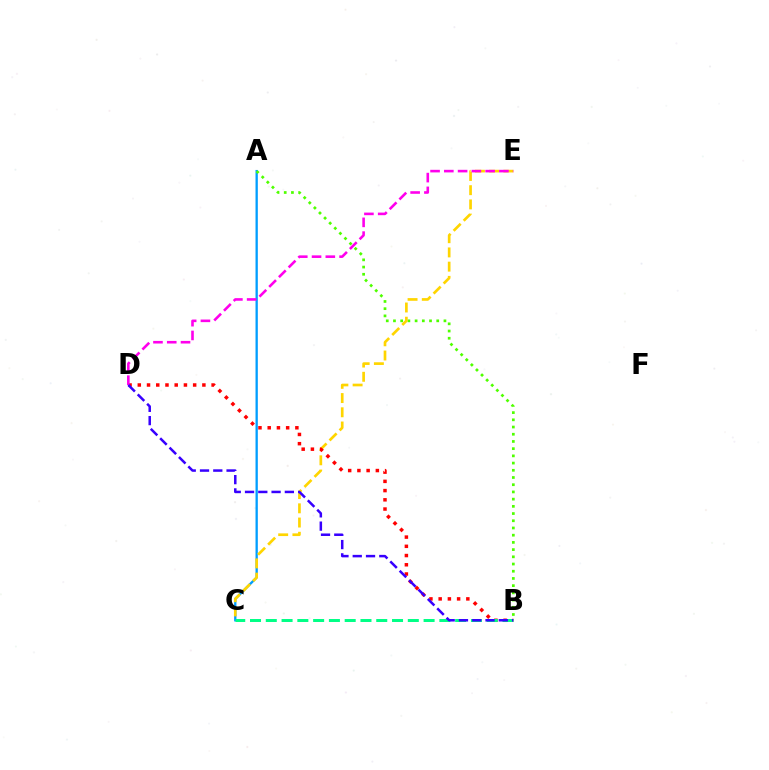{('A', 'C'): [{'color': '#009eff', 'line_style': 'solid', 'thickness': 1.67}], ('A', 'B'): [{'color': '#4fff00', 'line_style': 'dotted', 'thickness': 1.96}], ('C', 'E'): [{'color': '#ffd500', 'line_style': 'dashed', 'thickness': 1.93}], ('B', 'D'): [{'color': '#ff0000', 'line_style': 'dotted', 'thickness': 2.51}, {'color': '#3700ff', 'line_style': 'dashed', 'thickness': 1.8}], ('B', 'C'): [{'color': '#00ff86', 'line_style': 'dashed', 'thickness': 2.14}], ('D', 'E'): [{'color': '#ff00ed', 'line_style': 'dashed', 'thickness': 1.87}]}